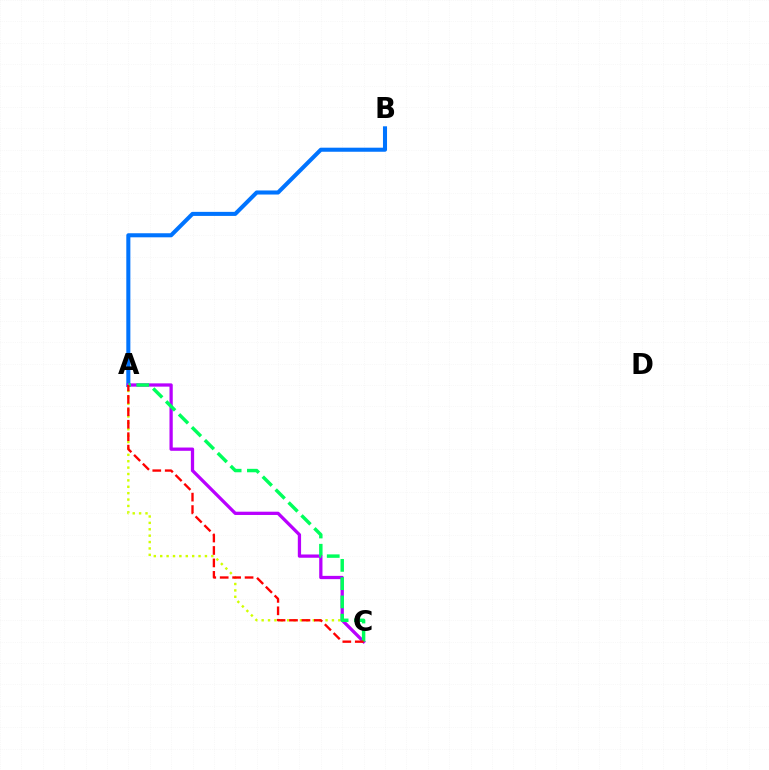{('A', 'C'): [{'color': '#d1ff00', 'line_style': 'dotted', 'thickness': 1.74}, {'color': '#b900ff', 'line_style': 'solid', 'thickness': 2.35}, {'color': '#00ff5c', 'line_style': 'dashed', 'thickness': 2.48}, {'color': '#ff0000', 'line_style': 'dashed', 'thickness': 1.69}], ('A', 'B'): [{'color': '#0074ff', 'line_style': 'solid', 'thickness': 2.92}]}